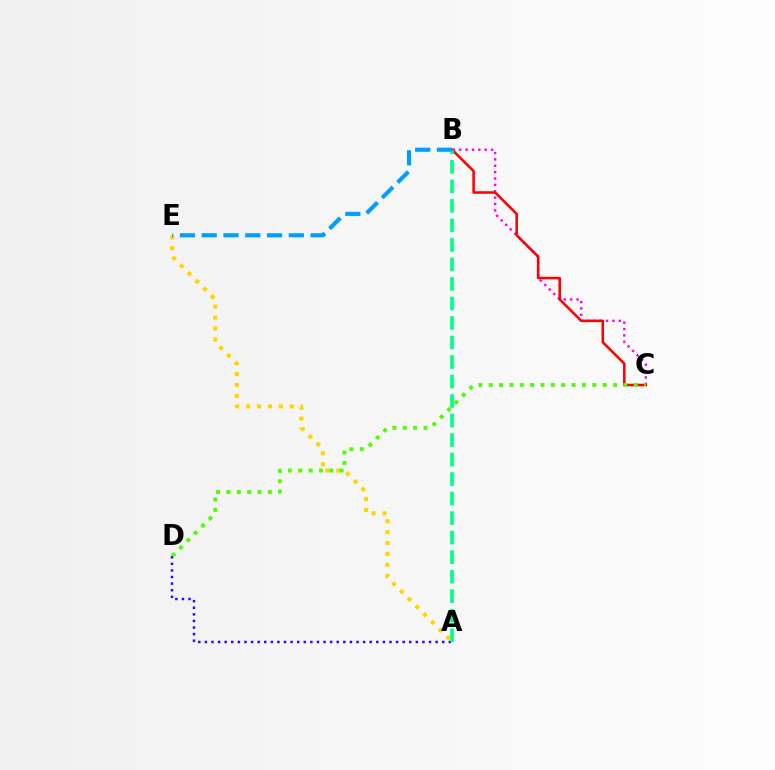{('B', 'C'): [{'color': '#ff00ed', 'line_style': 'dotted', 'thickness': 1.73}, {'color': '#ff0000', 'line_style': 'solid', 'thickness': 1.83}], ('A', 'D'): [{'color': '#3700ff', 'line_style': 'dotted', 'thickness': 1.79}], ('A', 'E'): [{'color': '#ffd500', 'line_style': 'dotted', 'thickness': 2.96}], ('C', 'D'): [{'color': '#4fff00', 'line_style': 'dotted', 'thickness': 2.81}], ('A', 'B'): [{'color': '#00ff86', 'line_style': 'dashed', 'thickness': 2.65}], ('B', 'E'): [{'color': '#009eff', 'line_style': 'dashed', 'thickness': 2.96}]}